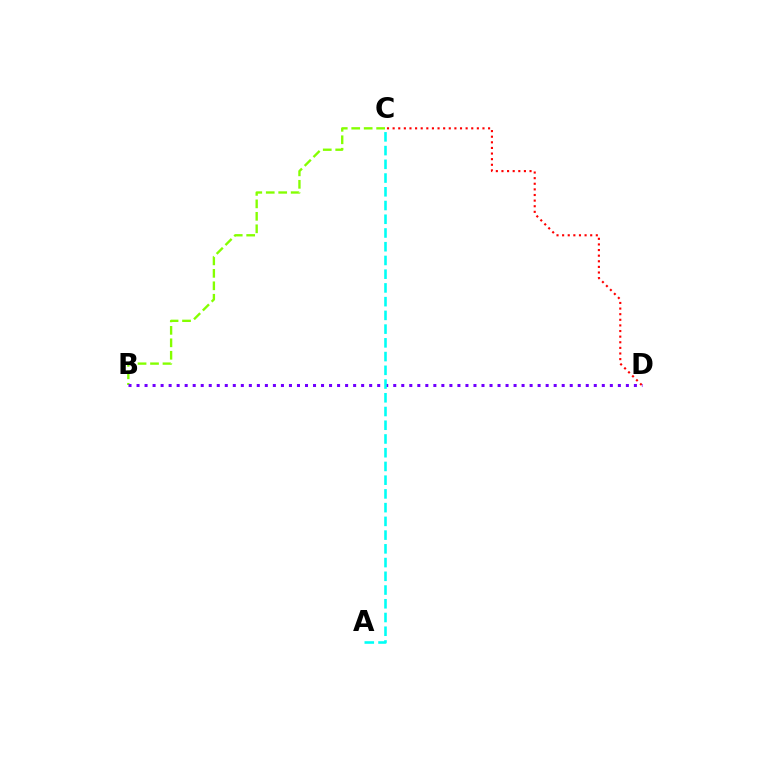{('B', 'C'): [{'color': '#84ff00', 'line_style': 'dashed', 'thickness': 1.69}], ('C', 'D'): [{'color': '#ff0000', 'line_style': 'dotted', 'thickness': 1.53}], ('B', 'D'): [{'color': '#7200ff', 'line_style': 'dotted', 'thickness': 2.18}], ('A', 'C'): [{'color': '#00fff6', 'line_style': 'dashed', 'thickness': 1.87}]}